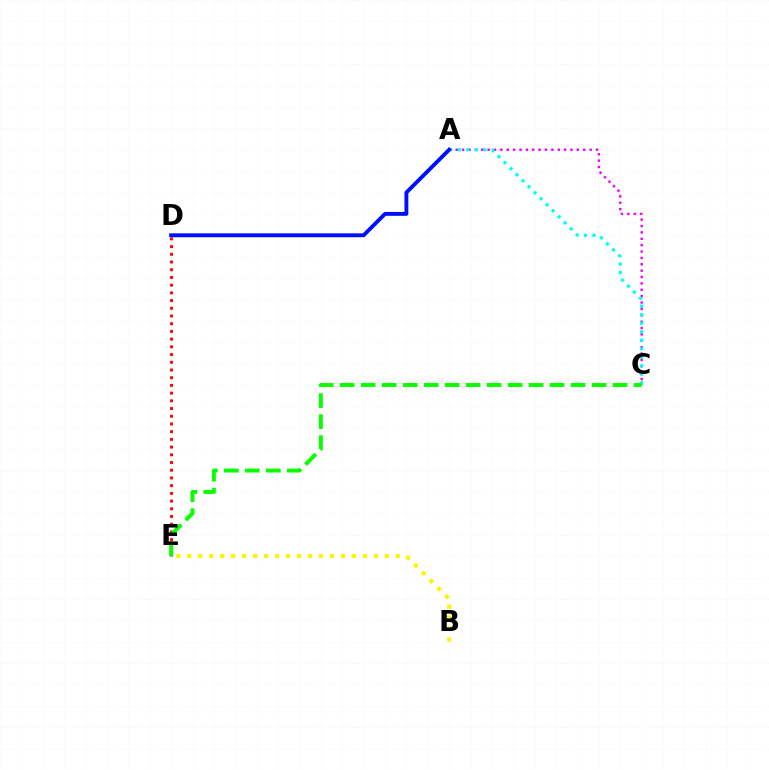{('A', 'C'): [{'color': '#ee00ff', 'line_style': 'dotted', 'thickness': 1.73}, {'color': '#00fff6', 'line_style': 'dotted', 'thickness': 2.31}], ('D', 'E'): [{'color': '#ff0000', 'line_style': 'dotted', 'thickness': 2.1}], ('A', 'D'): [{'color': '#0010ff', 'line_style': 'solid', 'thickness': 2.8}], ('B', 'E'): [{'color': '#fcf500', 'line_style': 'dotted', 'thickness': 2.98}], ('C', 'E'): [{'color': '#08ff00', 'line_style': 'dashed', 'thickness': 2.85}]}